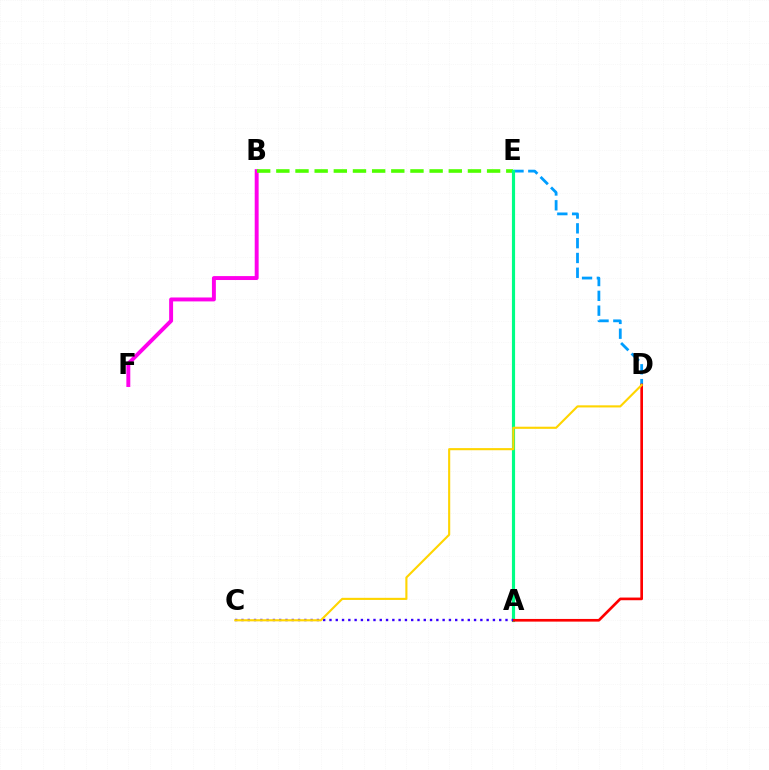{('B', 'F'): [{'color': '#ff00ed', 'line_style': 'solid', 'thickness': 2.83}], ('B', 'E'): [{'color': '#4fff00', 'line_style': 'dashed', 'thickness': 2.6}], ('D', 'E'): [{'color': '#009eff', 'line_style': 'dashed', 'thickness': 2.01}], ('A', 'E'): [{'color': '#00ff86', 'line_style': 'solid', 'thickness': 2.27}], ('A', 'D'): [{'color': '#ff0000', 'line_style': 'solid', 'thickness': 1.93}], ('A', 'C'): [{'color': '#3700ff', 'line_style': 'dotted', 'thickness': 1.71}], ('C', 'D'): [{'color': '#ffd500', 'line_style': 'solid', 'thickness': 1.53}]}